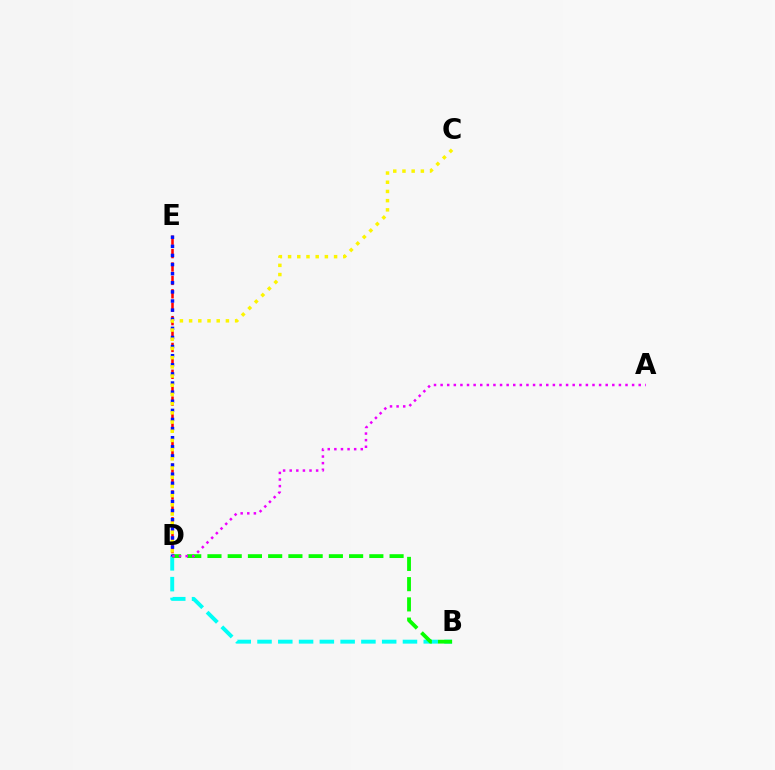{('B', 'D'): [{'color': '#00fff6', 'line_style': 'dashed', 'thickness': 2.82}, {'color': '#08ff00', 'line_style': 'dashed', 'thickness': 2.75}], ('D', 'E'): [{'color': '#ff0000', 'line_style': 'dashed', 'thickness': 1.82}, {'color': '#0010ff', 'line_style': 'dotted', 'thickness': 2.48}], ('C', 'D'): [{'color': '#fcf500', 'line_style': 'dotted', 'thickness': 2.5}], ('A', 'D'): [{'color': '#ee00ff', 'line_style': 'dotted', 'thickness': 1.79}]}